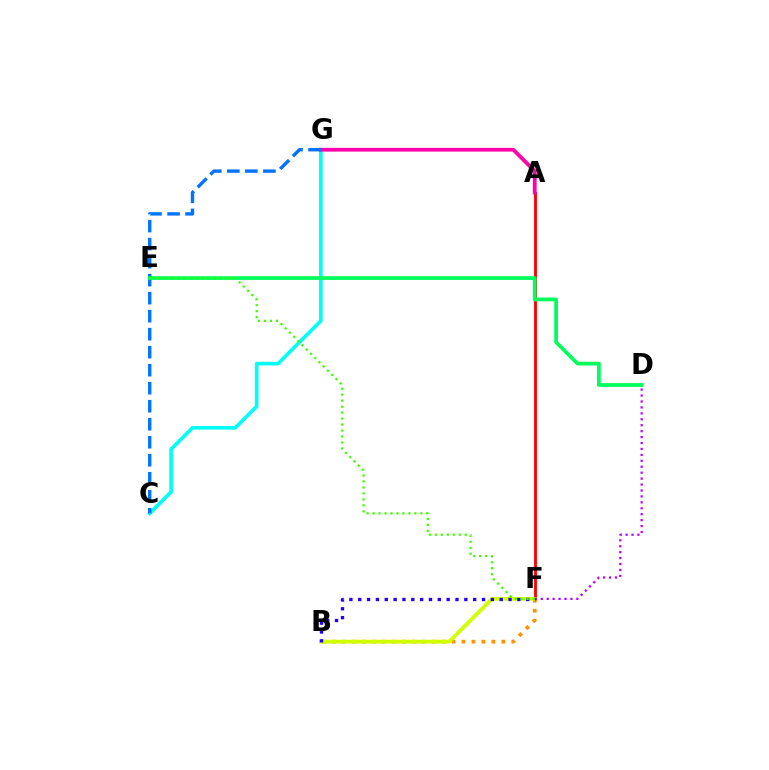{('B', 'F'): [{'color': '#ff9400', 'line_style': 'dotted', 'thickness': 2.71}, {'color': '#d1ff00', 'line_style': 'solid', 'thickness': 2.71}, {'color': '#2500ff', 'line_style': 'dotted', 'thickness': 2.4}], ('A', 'F'): [{'color': '#ff0000', 'line_style': 'solid', 'thickness': 2.05}], ('C', 'G'): [{'color': '#00fff6', 'line_style': 'solid', 'thickness': 2.63}, {'color': '#0074ff', 'line_style': 'dashed', 'thickness': 2.45}], ('A', 'G'): [{'color': '#ff00ac', 'line_style': 'solid', 'thickness': 2.72}], ('D', 'E'): [{'color': '#00ff5c', 'line_style': 'solid', 'thickness': 2.69}], ('D', 'F'): [{'color': '#b900ff', 'line_style': 'dotted', 'thickness': 1.61}], ('E', 'F'): [{'color': '#3dff00', 'line_style': 'dotted', 'thickness': 1.62}]}